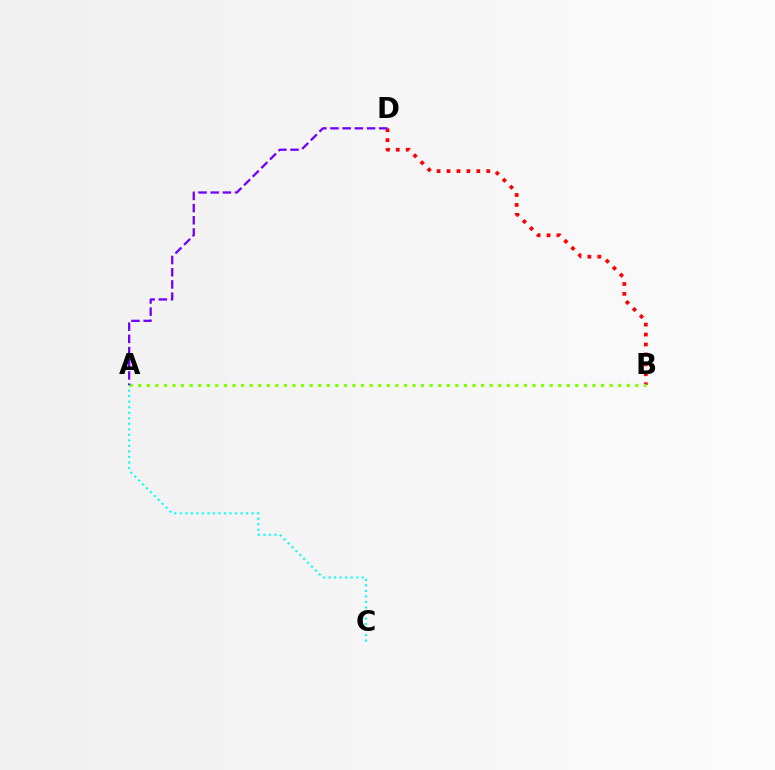{('B', 'D'): [{'color': '#ff0000', 'line_style': 'dotted', 'thickness': 2.7}], ('A', 'B'): [{'color': '#84ff00', 'line_style': 'dotted', 'thickness': 2.33}], ('A', 'C'): [{'color': '#00fff6', 'line_style': 'dotted', 'thickness': 1.5}], ('A', 'D'): [{'color': '#7200ff', 'line_style': 'dashed', 'thickness': 1.66}]}